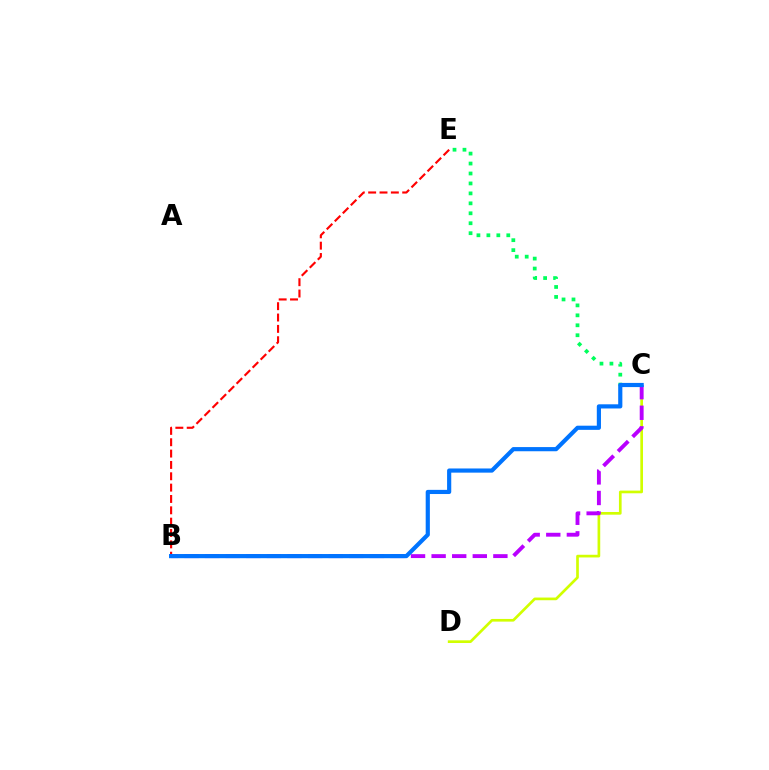{('C', 'D'): [{'color': '#d1ff00', 'line_style': 'solid', 'thickness': 1.93}], ('B', 'E'): [{'color': '#ff0000', 'line_style': 'dashed', 'thickness': 1.54}], ('C', 'E'): [{'color': '#00ff5c', 'line_style': 'dotted', 'thickness': 2.7}], ('B', 'C'): [{'color': '#b900ff', 'line_style': 'dashed', 'thickness': 2.8}, {'color': '#0074ff', 'line_style': 'solid', 'thickness': 3.0}]}